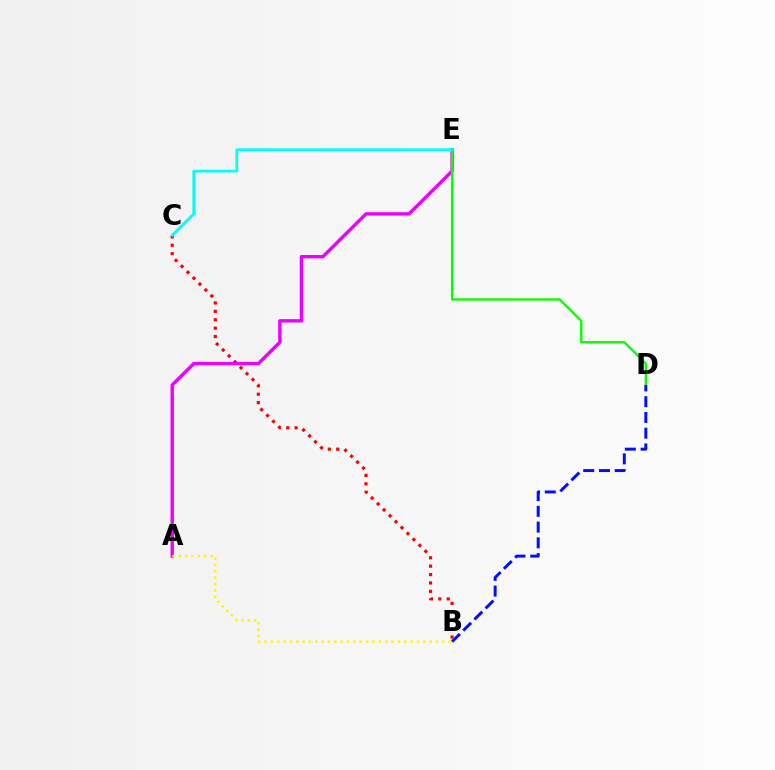{('B', 'C'): [{'color': '#ff0000', 'line_style': 'dotted', 'thickness': 2.28}], ('A', 'E'): [{'color': '#ee00ff', 'line_style': 'solid', 'thickness': 2.43}], ('D', 'E'): [{'color': '#08ff00', 'line_style': 'solid', 'thickness': 1.69}], ('B', 'D'): [{'color': '#0010ff', 'line_style': 'dashed', 'thickness': 2.14}], ('C', 'E'): [{'color': '#00fff6', 'line_style': 'solid', 'thickness': 1.95}], ('A', 'B'): [{'color': '#fcf500', 'line_style': 'dotted', 'thickness': 1.73}]}